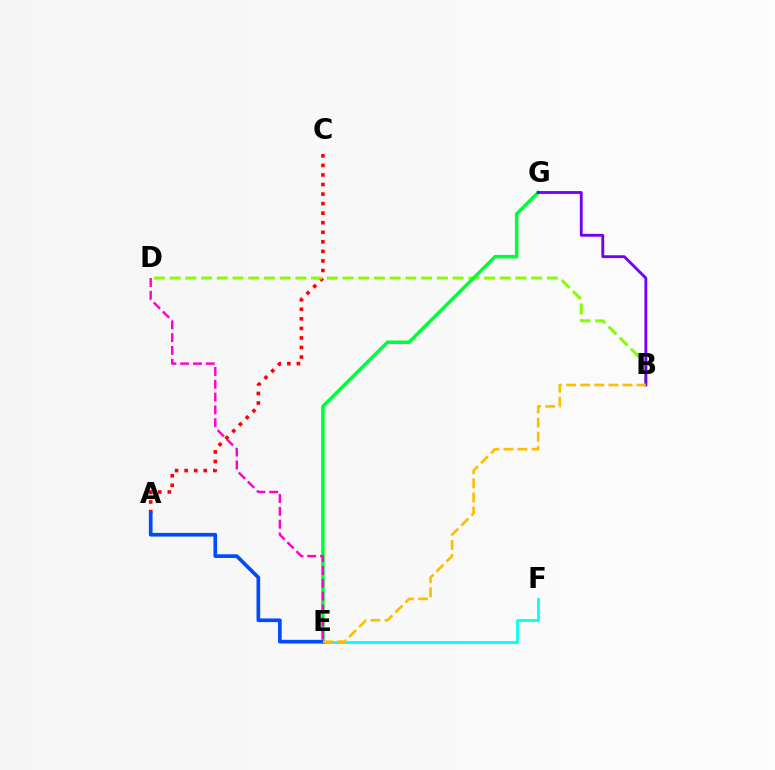{('A', 'C'): [{'color': '#ff0000', 'line_style': 'dotted', 'thickness': 2.6}], ('B', 'D'): [{'color': '#84ff00', 'line_style': 'dashed', 'thickness': 2.14}], ('E', 'G'): [{'color': '#00ff39', 'line_style': 'solid', 'thickness': 2.54}], ('E', 'F'): [{'color': '#00fff6', 'line_style': 'solid', 'thickness': 1.98}], ('B', 'G'): [{'color': '#7200ff', 'line_style': 'solid', 'thickness': 2.05}], ('A', 'E'): [{'color': '#004bff', 'line_style': 'solid', 'thickness': 2.65}], ('B', 'E'): [{'color': '#ffbd00', 'line_style': 'dashed', 'thickness': 1.92}], ('D', 'E'): [{'color': '#ff00cf', 'line_style': 'dashed', 'thickness': 1.74}]}